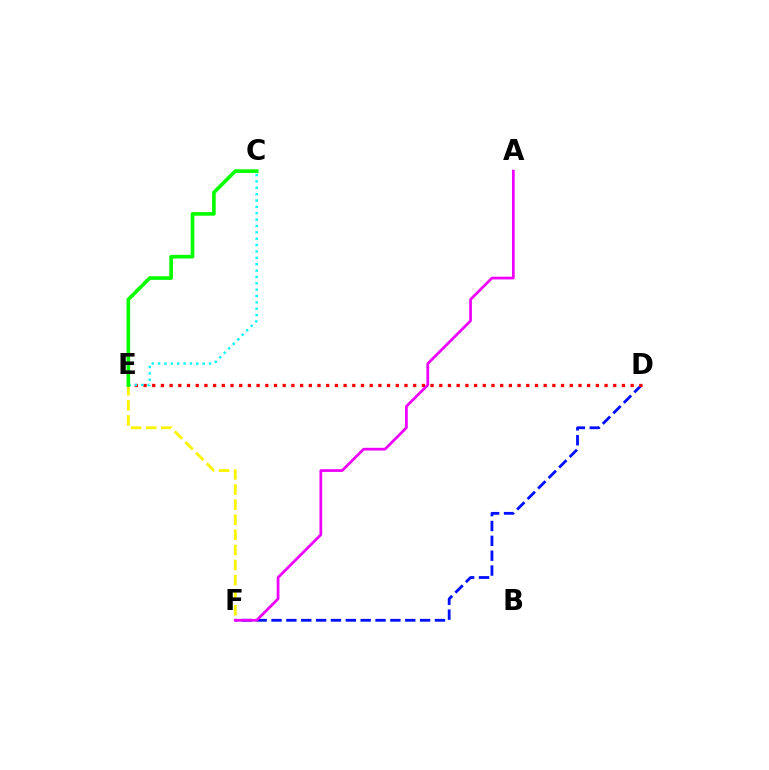{('D', 'F'): [{'color': '#0010ff', 'line_style': 'dashed', 'thickness': 2.02}], ('E', 'F'): [{'color': '#fcf500', 'line_style': 'dashed', 'thickness': 2.05}], ('D', 'E'): [{'color': '#ff0000', 'line_style': 'dotted', 'thickness': 2.36}], ('C', 'E'): [{'color': '#00fff6', 'line_style': 'dotted', 'thickness': 1.73}, {'color': '#08ff00', 'line_style': 'solid', 'thickness': 2.64}], ('A', 'F'): [{'color': '#ee00ff', 'line_style': 'solid', 'thickness': 1.97}]}